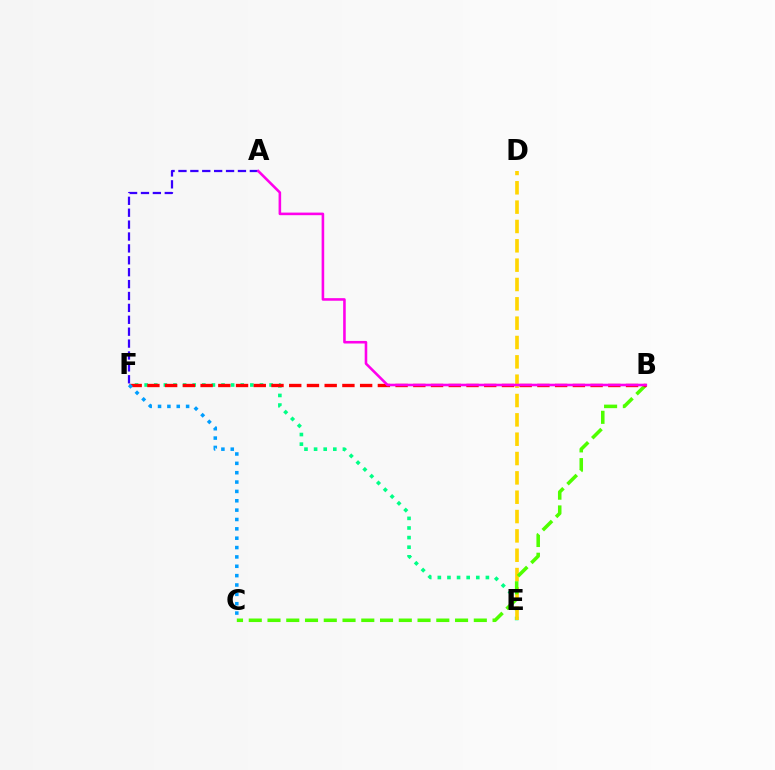{('E', 'F'): [{'color': '#00ff86', 'line_style': 'dotted', 'thickness': 2.61}], ('D', 'E'): [{'color': '#ffd500', 'line_style': 'dashed', 'thickness': 2.63}], ('B', 'C'): [{'color': '#4fff00', 'line_style': 'dashed', 'thickness': 2.55}], ('B', 'F'): [{'color': '#ff0000', 'line_style': 'dashed', 'thickness': 2.41}], ('A', 'F'): [{'color': '#3700ff', 'line_style': 'dashed', 'thickness': 1.62}], ('C', 'F'): [{'color': '#009eff', 'line_style': 'dotted', 'thickness': 2.54}], ('A', 'B'): [{'color': '#ff00ed', 'line_style': 'solid', 'thickness': 1.86}]}